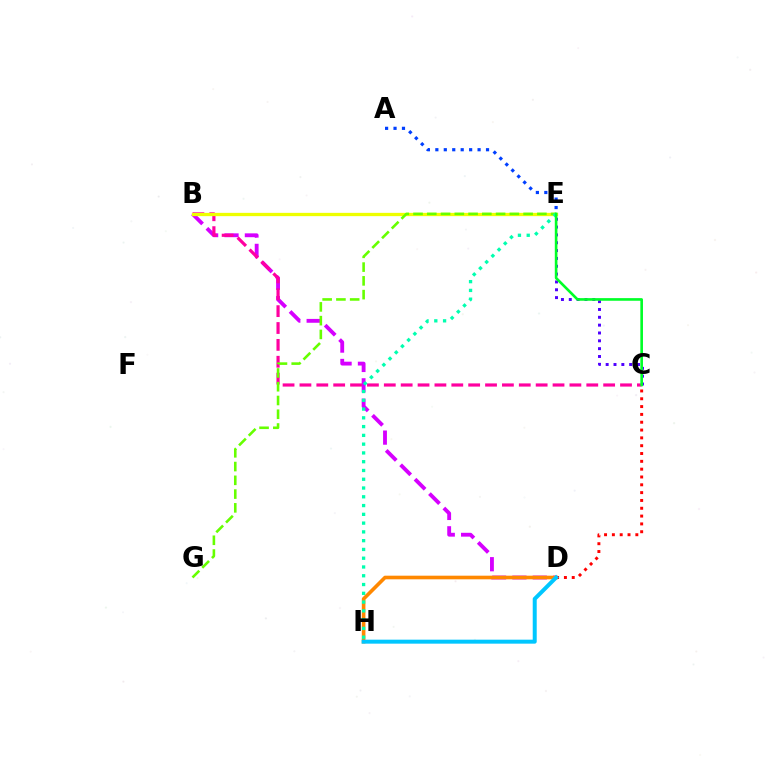{('B', 'D'): [{'color': '#d600ff', 'line_style': 'dashed', 'thickness': 2.77}], ('B', 'C'): [{'color': '#ff00a0', 'line_style': 'dashed', 'thickness': 2.29}], ('B', 'E'): [{'color': '#eeff00', 'line_style': 'solid', 'thickness': 2.37}], ('D', 'H'): [{'color': '#ff8800', 'line_style': 'solid', 'thickness': 2.61}, {'color': '#00c7ff', 'line_style': 'solid', 'thickness': 2.87}], ('E', 'G'): [{'color': '#66ff00', 'line_style': 'dashed', 'thickness': 1.87}], ('E', 'H'): [{'color': '#00ffaf', 'line_style': 'dotted', 'thickness': 2.38}], ('C', 'D'): [{'color': '#ff0000', 'line_style': 'dotted', 'thickness': 2.13}], ('C', 'E'): [{'color': '#4f00ff', 'line_style': 'dotted', 'thickness': 2.13}, {'color': '#00ff27', 'line_style': 'solid', 'thickness': 1.89}], ('A', 'E'): [{'color': '#003fff', 'line_style': 'dotted', 'thickness': 2.29}]}